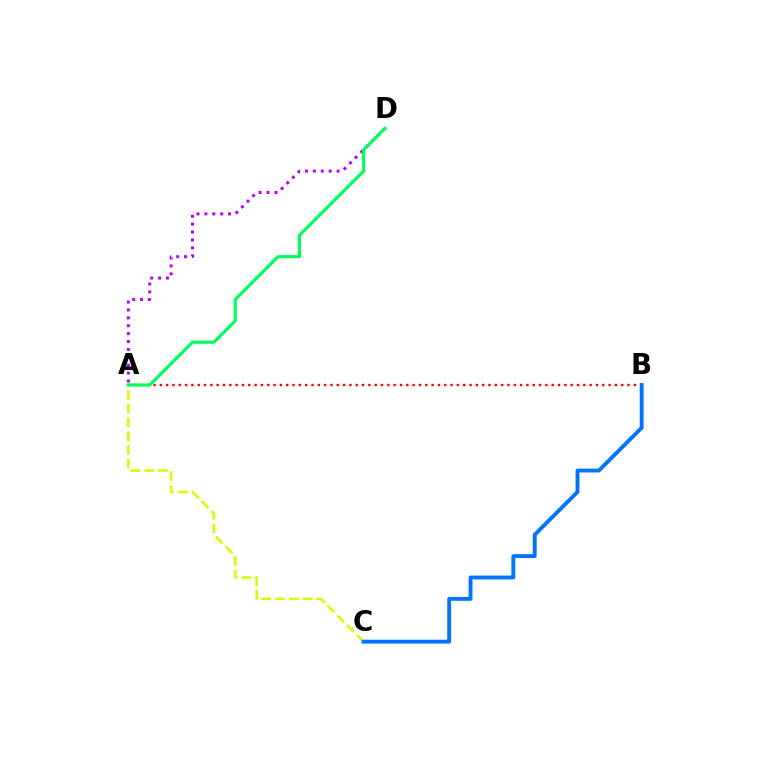{('A', 'C'): [{'color': '#d1ff00', 'line_style': 'dashed', 'thickness': 1.87}], ('A', 'B'): [{'color': '#ff0000', 'line_style': 'dotted', 'thickness': 1.72}], ('A', 'D'): [{'color': '#b900ff', 'line_style': 'dotted', 'thickness': 2.14}, {'color': '#00ff5c', 'line_style': 'solid', 'thickness': 2.27}], ('B', 'C'): [{'color': '#0074ff', 'line_style': 'solid', 'thickness': 2.78}]}